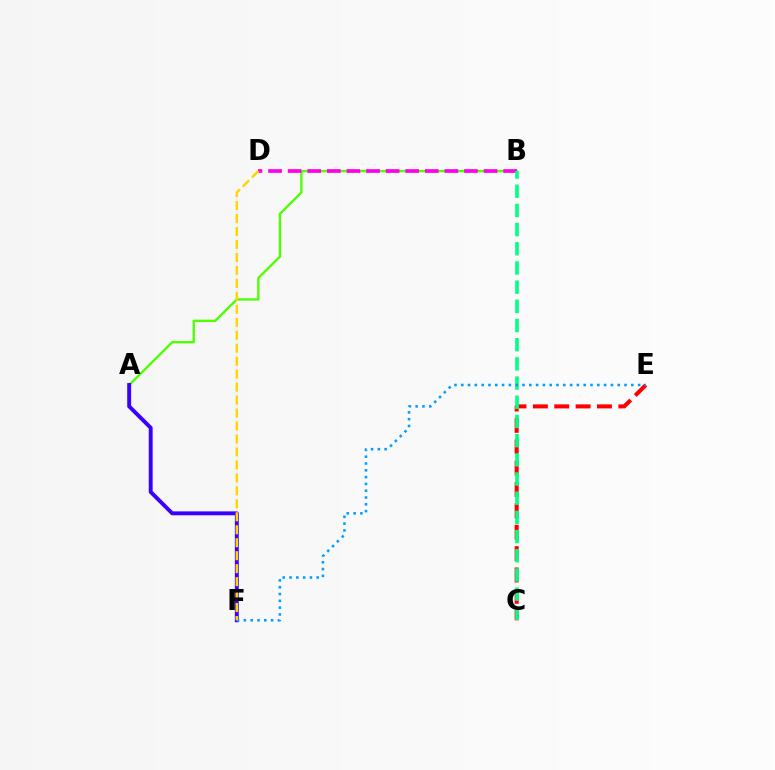{('C', 'E'): [{'color': '#ff0000', 'line_style': 'dashed', 'thickness': 2.9}], ('A', 'B'): [{'color': '#4fff00', 'line_style': 'solid', 'thickness': 1.69}], ('B', 'D'): [{'color': '#ff00ed', 'line_style': 'dashed', 'thickness': 2.66}], ('A', 'F'): [{'color': '#3700ff', 'line_style': 'solid', 'thickness': 2.81}], ('B', 'C'): [{'color': '#00ff86', 'line_style': 'dashed', 'thickness': 2.61}], ('E', 'F'): [{'color': '#009eff', 'line_style': 'dotted', 'thickness': 1.85}], ('D', 'F'): [{'color': '#ffd500', 'line_style': 'dashed', 'thickness': 1.76}]}